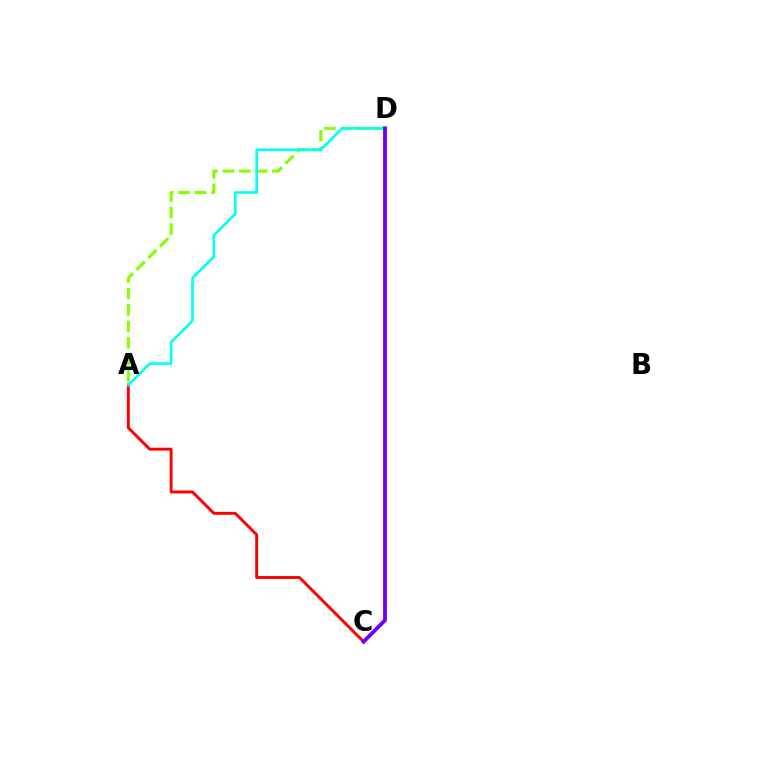{('A', 'D'): [{'color': '#84ff00', 'line_style': 'dashed', 'thickness': 2.24}, {'color': '#00fff6', 'line_style': 'solid', 'thickness': 1.88}], ('A', 'C'): [{'color': '#ff0000', 'line_style': 'solid', 'thickness': 2.11}], ('C', 'D'): [{'color': '#7200ff', 'line_style': 'solid', 'thickness': 2.76}]}